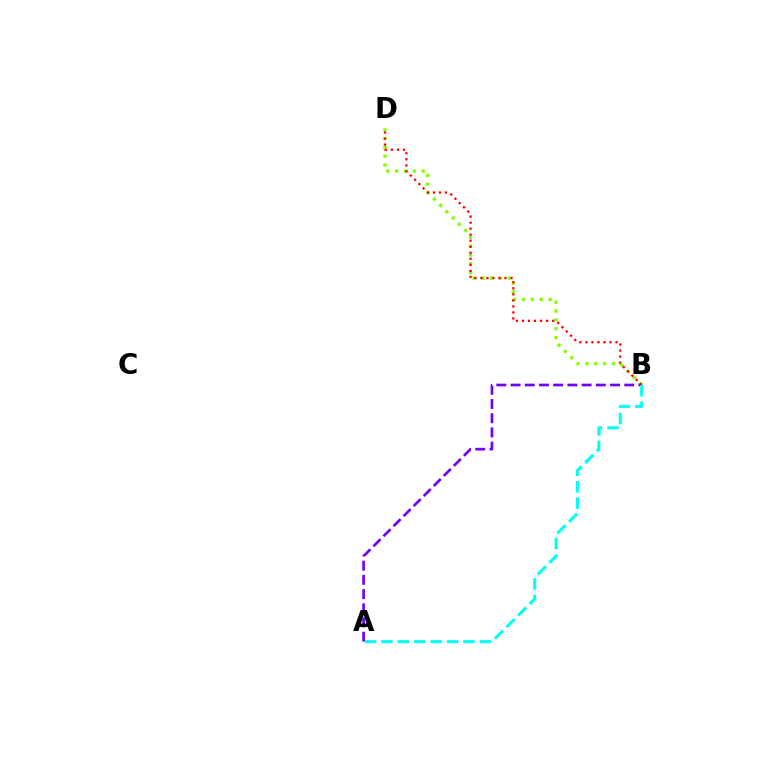{('B', 'D'): [{'color': '#84ff00', 'line_style': 'dotted', 'thickness': 2.4}, {'color': '#ff0000', 'line_style': 'dotted', 'thickness': 1.64}], ('A', 'B'): [{'color': '#7200ff', 'line_style': 'dashed', 'thickness': 1.93}, {'color': '#00fff6', 'line_style': 'dashed', 'thickness': 2.23}]}